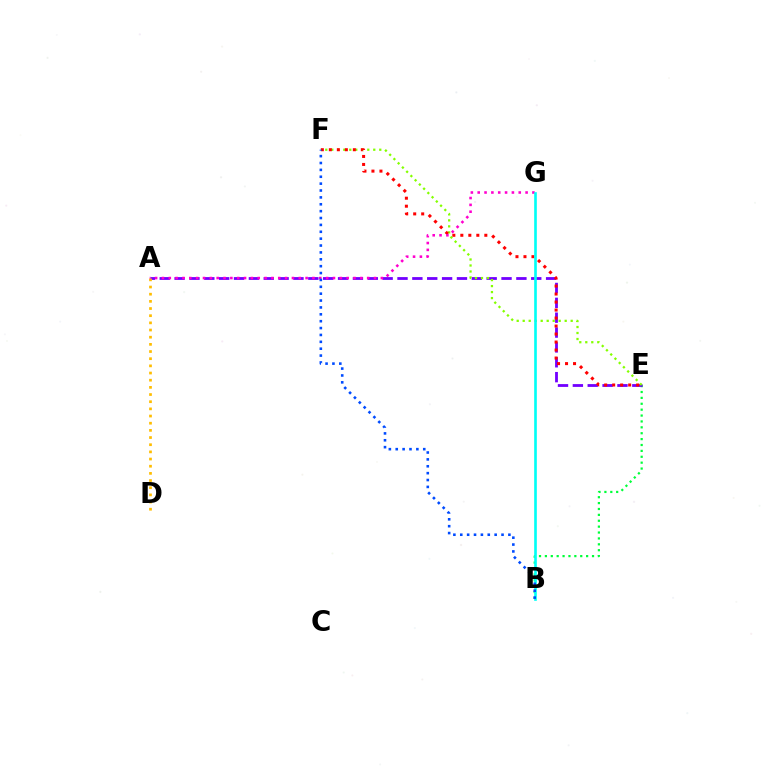{('B', 'E'): [{'color': '#00ff39', 'line_style': 'dotted', 'thickness': 1.6}], ('A', 'E'): [{'color': '#7200ff', 'line_style': 'dashed', 'thickness': 2.02}], ('E', 'F'): [{'color': '#84ff00', 'line_style': 'dotted', 'thickness': 1.63}, {'color': '#ff0000', 'line_style': 'dotted', 'thickness': 2.17}], ('A', 'D'): [{'color': '#ffbd00', 'line_style': 'dotted', 'thickness': 1.95}], ('A', 'G'): [{'color': '#ff00cf', 'line_style': 'dotted', 'thickness': 1.86}], ('B', 'G'): [{'color': '#00fff6', 'line_style': 'solid', 'thickness': 1.9}], ('B', 'F'): [{'color': '#004bff', 'line_style': 'dotted', 'thickness': 1.87}]}